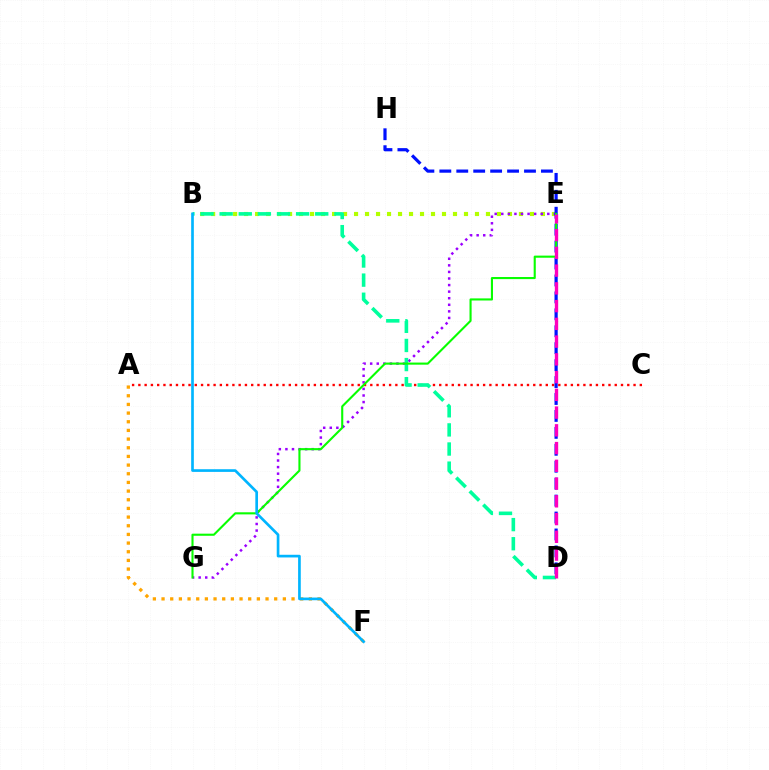{('A', 'C'): [{'color': '#ff0000', 'line_style': 'dotted', 'thickness': 1.7}], ('B', 'E'): [{'color': '#b3ff00', 'line_style': 'dotted', 'thickness': 2.99}], ('E', 'G'): [{'color': '#9b00ff', 'line_style': 'dotted', 'thickness': 1.79}, {'color': '#08ff00', 'line_style': 'solid', 'thickness': 1.52}], ('B', 'D'): [{'color': '#00ff9d', 'line_style': 'dashed', 'thickness': 2.6}], ('D', 'H'): [{'color': '#0010ff', 'line_style': 'dashed', 'thickness': 2.3}], ('A', 'F'): [{'color': '#ffa500', 'line_style': 'dotted', 'thickness': 2.35}], ('D', 'E'): [{'color': '#ff00bd', 'line_style': 'dashed', 'thickness': 2.41}], ('B', 'F'): [{'color': '#00b5ff', 'line_style': 'solid', 'thickness': 1.93}]}